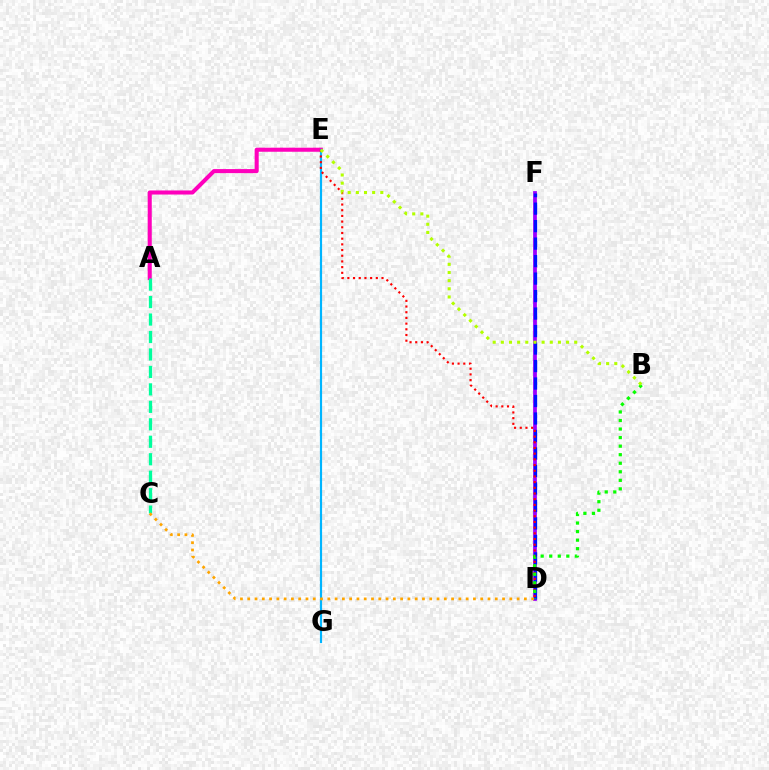{('D', 'F'): [{'color': '#9b00ff', 'line_style': 'solid', 'thickness': 2.71}, {'color': '#0010ff', 'line_style': 'dashed', 'thickness': 2.38}], ('A', 'E'): [{'color': '#ff00bd', 'line_style': 'solid', 'thickness': 2.92}], ('E', 'G'): [{'color': '#00b5ff', 'line_style': 'solid', 'thickness': 1.56}], ('D', 'E'): [{'color': '#ff0000', 'line_style': 'dotted', 'thickness': 1.55}], ('B', 'D'): [{'color': '#08ff00', 'line_style': 'dotted', 'thickness': 2.32}], ('A', 'C'): [{'color': '#00ff9d', 'line_style': 'dashed', 'thickness': 2.37}], ('C', 'D'): [{'color': '#ffa500', 'line_style': 'dotted', 'thickness': 1.98}], ('B', 'E'): [{'color': '#b3ff00', 'line_style': 'dotted', 'thickness': 2.22}]}